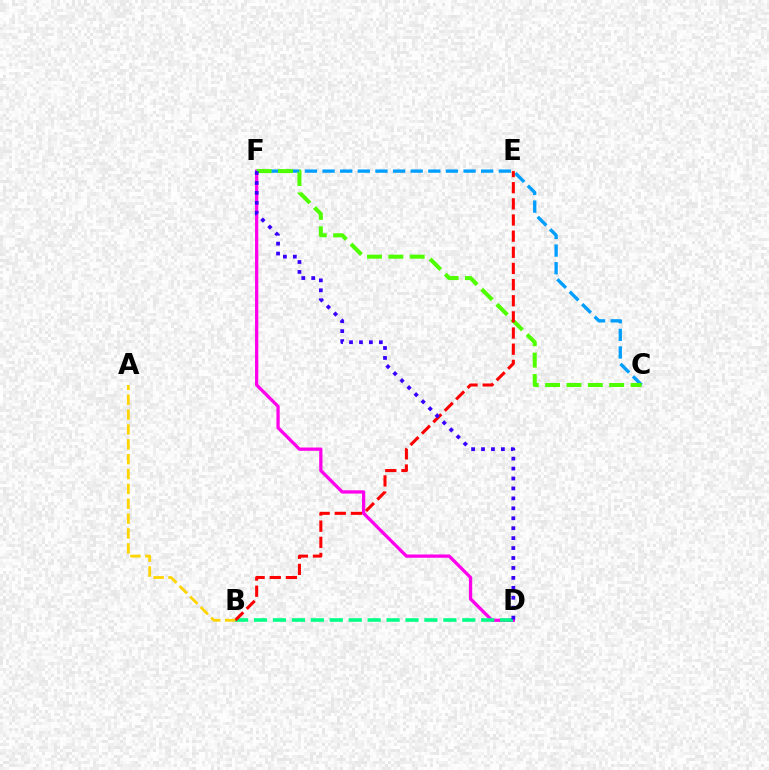{('D', 'F'): [{'color': '#ff00ed', 'line_style': 'solid', 'thickness': 2.36}, {'color': '#3700ff', 'line_style': 'dotted', 'thickness': 2.7}], ('B', 'D'): [{'color': '#00ff86', 'line_style': 'dashed', 'thickness': 2.57}], ('C', 'F'): [{'color': '#009eff', 'line_style': 'dashed', 'thickness': 2.39}, {'color': '#4fff00', 'line_style': 'dashed', 'thickness': 2.9}], ('B', 'E'): [{'color': '#ff0000', 'line_style': 'dashed', 'thickness': 2.19}], ('A', 'B'): [{'color': '#ffd500', 'line_style': 'dashed', 'thickness': 2.02}]}